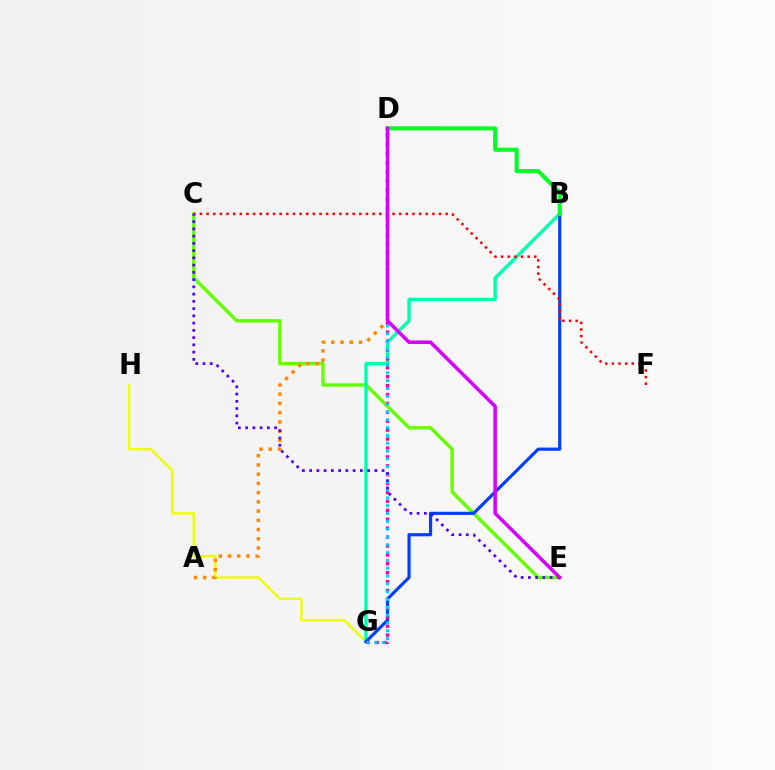{('G', 'H'): [{'color': '#eeff00', 'line_style': 'solid', 'thickness': 1.71}], ('C', 'E'): [{'color': '#66ff00', 'line_style': 'solid', 'thickness': 2.47}, {'color': '#4f00ff', 'line_style': 'dotted', 'thickness': 1.97}], ('A', 'D'): [{'color': '#ff8800', 'line_style': 'dotted', 'thickness': 2.51}], ('B', 'G'): [{'color': '#00ffaf', 'line_style': 'solid', 'thickness': 2.45}, {'color': '#003fff', 'line_style': 'solid', 'thickness': 2.28}], ('C', 'F'): [{'color': '#ff0000', 'line_style': 'dotted', 'thickness': 1.8}], ('D', 'G'): [{'color': '#ff00a0', 'line_style': 'dotted', 'thickness': 2.42}, {'color': '#00c7ff', 'line_style': 'dotted', 'thickness': 2.12}], ('B', 'D'): [{'color': '#00ff27', 'line_style': 'solid', 'thickness': 2.94}], ('D', 'E'): [{'color': '#d600ff', 'line_style': 'solid', 'thickness': 2.53}]}